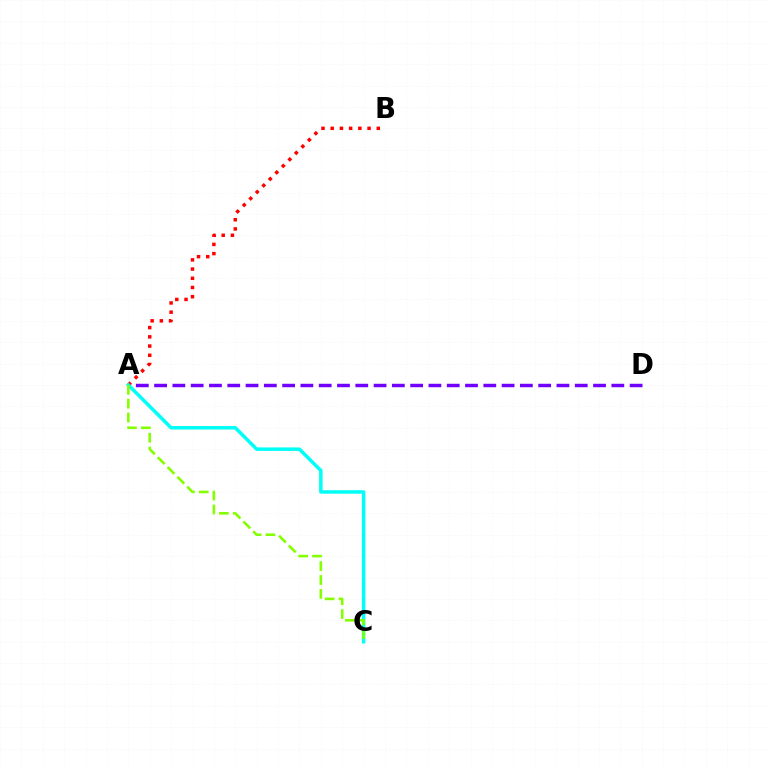{('A', 'D'): [{'color': '#7200ff', 'line_style': 'dashed', 'thickness': 2.48}], ('A', 'B'): [{'color': '#ff0000', 'line_style': 'dotted', 'thickness': 2.5}], ('A', 'C'): [{'color': '#00fff6', 'line_style': 'solid', 'thickness': 2.51}, {'color': '#84ff00', 'line_style': 'dashed', 'thickness': 1.88}]}